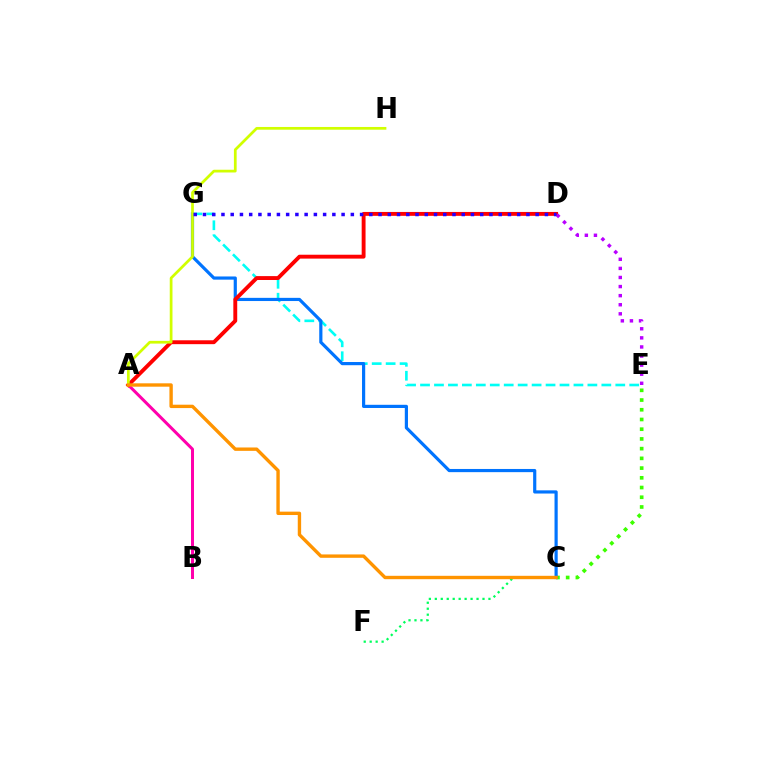{('A', 'B'): [{'color': '#ff00ac', 'line_style': 'solid', 'thickness': 2.16}], ('E', 'G'): [{'color': '#00fff6', 'line_style': 'dashed', 'thickness': 1.89}], ('C', 'E'): [{'color': '#3dff00', 'line_style': 'dotted', 'thickness': 2.64}], ('C', 'F'): [{'color': '#00ff5c', 'line_style': 'dotted', 'thickness': 1.62}], ('C', 'G'): [{'color': '#0074ff', 'line_style': 'solid', 'thickness': 2.29}], ('A', 'D'): [{'color': '#ff0000', 'line_style': 'solid', 'thickness': 2.8}], ('A', 'H'): [{'color': '#d1ff00', 'line_style': 'solid', 'thickness': 1.97}], ('D', 'E'): [{'color': '#b900ff', 'line_style': 'dotted', 'thickness': 2.47}], ('D', 'G'): [{'color': '#2500ff', 'line_style': 'dotted', 'thickness': 2.51}], ('A', 'C'): [{'color': '#ff9400', 'line_style': 'solid', 'thickness': 2.43}]}